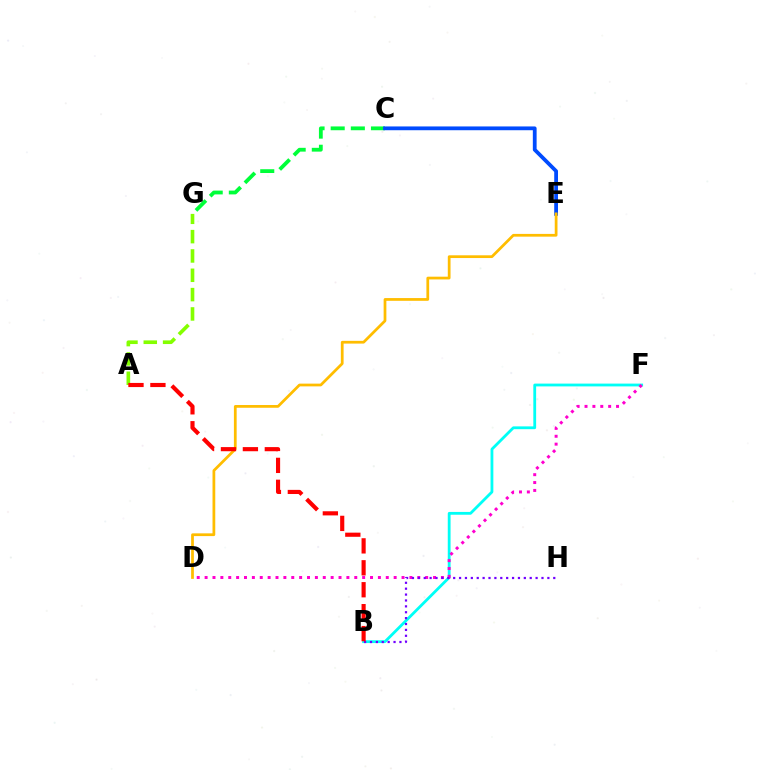{('B', 'F'): [{'color': '#00fff6', 'line_style': 'solid', 'thickness': 2.02}], ('A', 'G'): [{'color': '#84ff00', 'line_style': 'dashed', 'thickness': 2.63}], ('C', 'G'): [{'color': '#00ff39', 'line_style': 'dashed', 'thickness': 2.74}], ('C', 'E'): [{'color': '#004bff', 'line_style': 'solid', 'thickness': 2.72}], ('D', 'F'): [{'color': '#ff00cf', 'line_style': 'dotted', 'thickness': 2.14}], ('D', 'E'): [{'color': '#ffbd00', 'line_style': 'solid', 'thickness': 1.98}], ('B', 'H'): [{'color': '#7200ff', 'line_style': 'dotted', 'thickness': 1.6}], ('A', 'B'): [{'color': '#ff0000', 'line_style': 'dashed', 'thickness': 2.98}]}